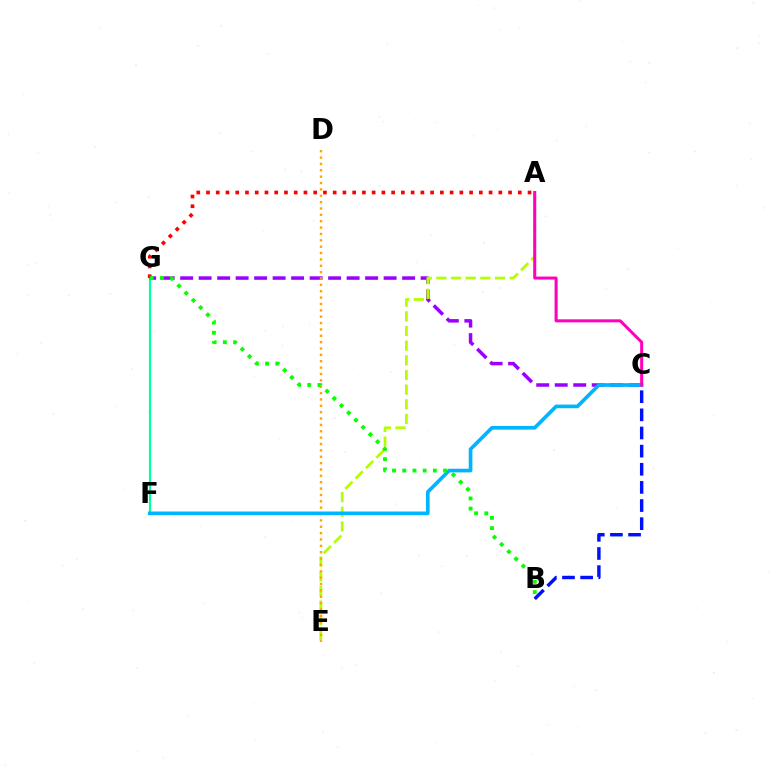{('F', 'G'): [{'color': '#00ff9d', 'line_style': 'solid', 'thickness': 1.56}], ('A', 'G'): [{'color': '#ff0000', 'line_style': 'dotted', 'thickness': 2.65}], ('C', 'G'): [{'color': '#9b00ff', 'line_style': 'dashed', 'thickness': 2.51}], ('A', 'E'): [{'color': '#b3ff00', 'line_style': 'dashed', 'thickness': 1.99}], ('D', 'E'): [{'color': '#ffa500', 'line_style': 'dotted', 'thickness': 1.73}], ('B', 'C'): [{'color': '#0010ff', 'line_style': 'dashed', 'thickness': 2.46}], ('C', 'F'): [{'color': '#00b5ff', 'line_style': 'solid', 'thickness': 2.63}], ('A', 'C'): [{'color': '#ff00bd', 'line_style': 'solid', 'thickness': 2.18}], ('B', 'G'): [{'color': '#08ff00', 'line_style': 'dotted', 'thickness': 2.77}]}